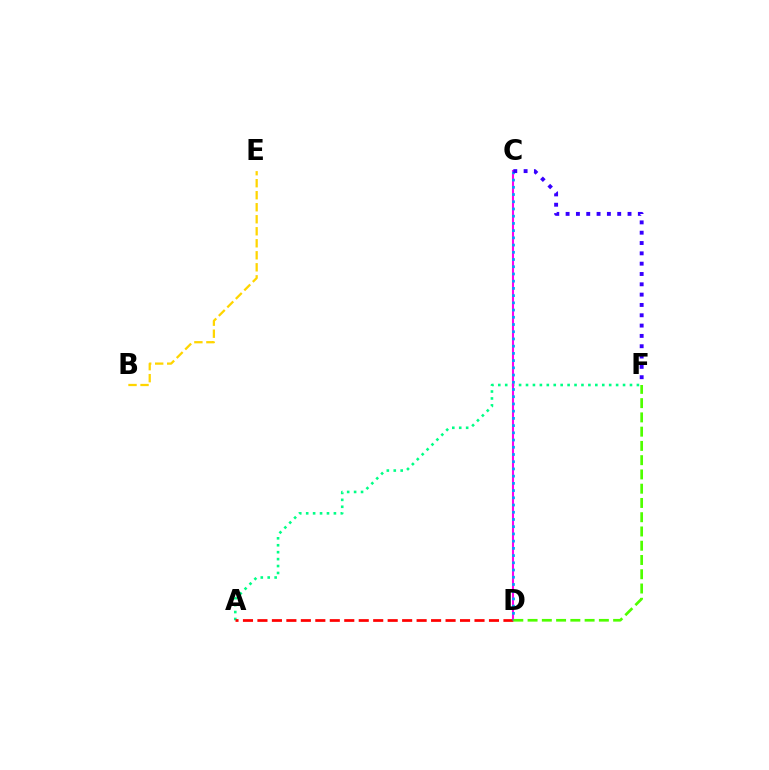{('B', 'E'): [{'color': '#ffd500', 'line_style': 'dashed', 'thickness': 1.63}], ('A', 'F'): [{'color': '#00ff86', 'line_style': 'dotted', 'thickness': 1.88}], ('C', 'D'): [{'color': '#ff00ed', 'line_style': 'solid', 'thickness': 1.5}, {'color': '#009eff', 'line_style': 'dotted', 'thickness': 1.96}], ('A', 'D'): [{'color': '#ff0000', 'line_style': 'dashed', 'thickness': 1.97}], ('D', 'F'): [{'color': '#4fff00', 'line_style': 'dashed', 'thickness': 1.94}], ('C', 'F'): [{'color': '#3700ff', 'line_style': 'dotted', 'thickness': 2.8}]}